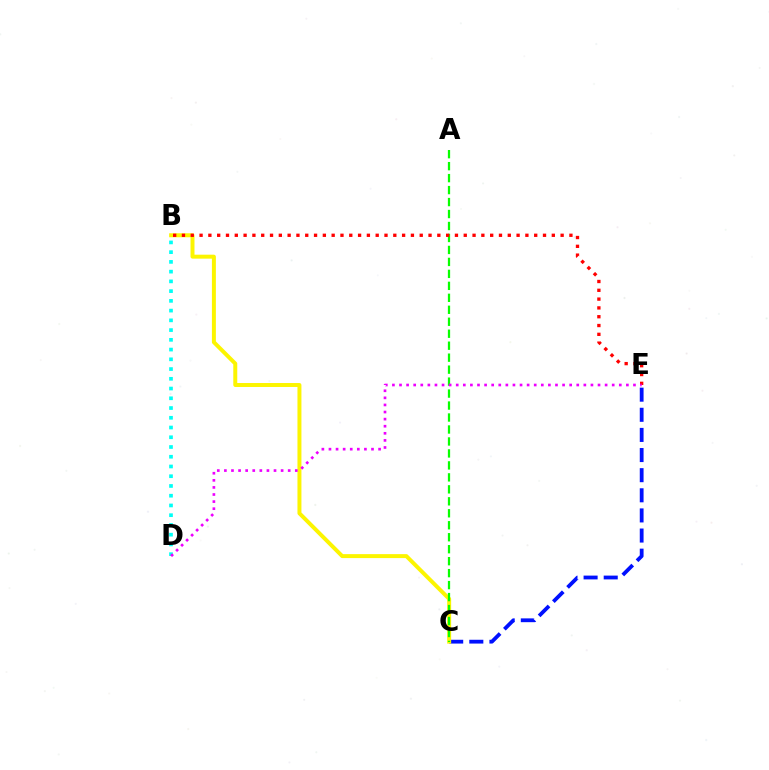{('C', 'E'): [{'color': '#0010ff', 'line_style': 'dashed', 'thickness': 2.73}], ('B', 'C'): [{'color': '#fcf500', 'line_style': 'solid', 'thickness': 2.86}], ('B', 'D'): [{'color': '#00fff6', 'line_style': 'dotted', 'thickness': 2.65}], ('A', 'C'): [{'color': '#08ff00', 'line_style': 'dashed', 'thickness': 1.63}], ('B', 'E'): [{'color': '#ff0000', 'line_style': 'dotted', 'thickness': 2.39}], ('D', 'E'): [{'color': '#ee00ff', 'line_style': 'dotted', 'thickness': 1.93}]}